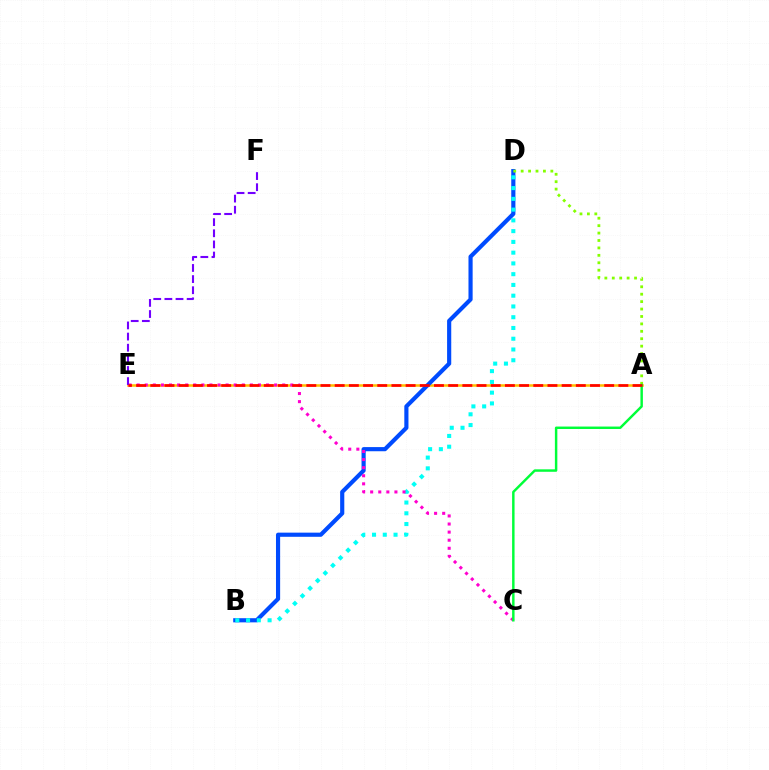{('A', 'E'): [{'color': '#ffbd00', 'line_style': 'solid', 'thickness': 1.83}, {'color': '#ff0000', 'line_style': 'dashed', 'thickness': 1.93}], ('B', 'D'): [{'color': '#004bff', 'line_style': 'solid', 'thickness': 2.99}, {'color': '#00fff6', 'line_style': 'dotted', 'thickness': 2.92}], ('A', 'D'): [{'color': '#84ff00', 'line_style': 'dotted', 'thickness': 2.02}], ('C', 'E'): [{'color': '#ff00cf', 'line_style': 'dotted', 'thickness': 2.2}], ('E', 'F'): [{'color': '#7200ff', 'line_style': 'dashed', 'thickness': 1.51}], ('A', 'C'): [{'color': '#00ff39', 'line_style': 'solid', 'thickness': 1.77}]}